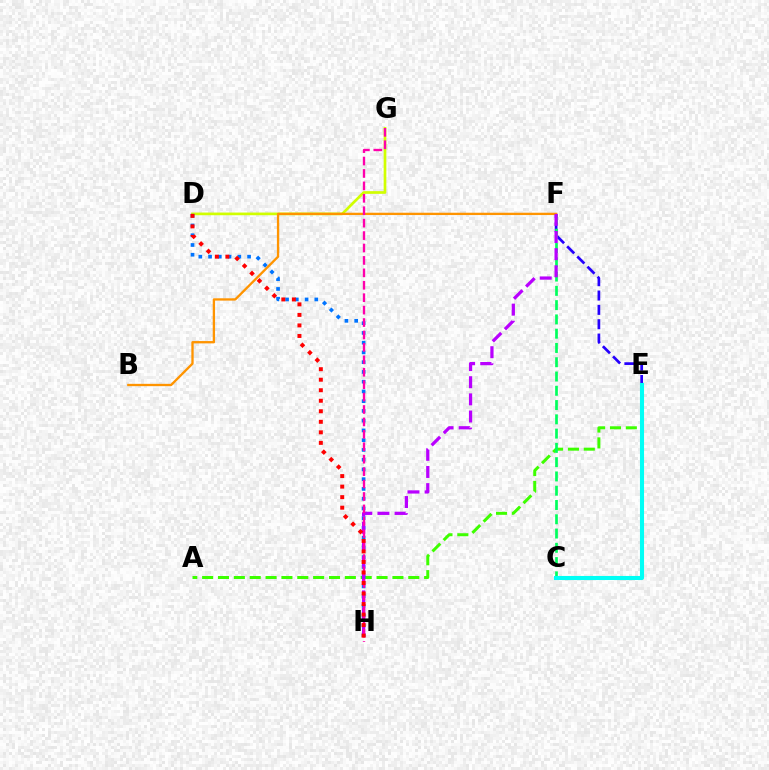{('E', 'F'): [{'color': '#2500ff', 'line_style': 'dashed', 'thickness': 1.95}], ('A', 'E'): [{'color': '#3dff00', 'line_style': 'dashed', 'thickness': 2.15}], ('D', 'G'): [{'color': '#d1ff00', 'line_style': 'solid', 'thickness': 1.93}], ('C', 'F'): [{'color': '#00ff5c', 'line_style': 'dashed', 'thickness': 1.94}], ('D', 'H'): [{'color': '#0074ff', 'line_style': 'dotted', 'thickness': 2.65}, {'color': '#ff0000', 'line_style': 'dotted', 'thickness': 2.86}], ('B', 'F'): [{'color': '#ff9400', 'line_style': 'solid', 'thickness': 1.67}], ('F', 'H'): [{'color': '#b900ff', 'line_style': 'dashed', 'thickness': 2.33}], ('G', 'H'): [{'color': '#ff00ac', 'line_style': 'dashed', 'thickness': 1.69}], ('C', 'E'): [{'color': '#00fff6', 'line_style': 'solid', 'thickness': 2.94}]}